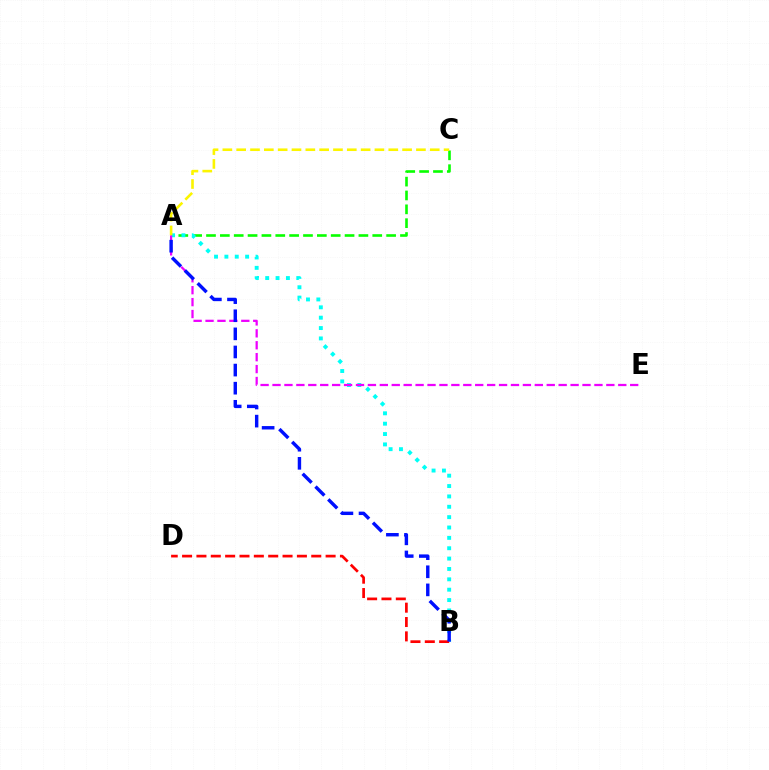{('A', 'C'): [{'color': '#08ff00', 'line_style': 'dashed', 'thickness': 1.88}, {'color': '#fcf500', 'line_style': 'dashed', 'thickness': 1.88}], ('A', 'B'): [{'color': '#00fff6', 'line_style': 'dotted', 'thickness': 2.82}, {'color': '#0010ff', 'line_style': 'dashed', 'thickness': 2.46}], ('A', 'E'): [{'color': '#ee00ff', 'line_style': 'dashed', 'thickness': 1.62}], ('B', 'D'): [{'color': '#ff0000', 'line_style': 'dashed', 'thickness': 1.95}]}